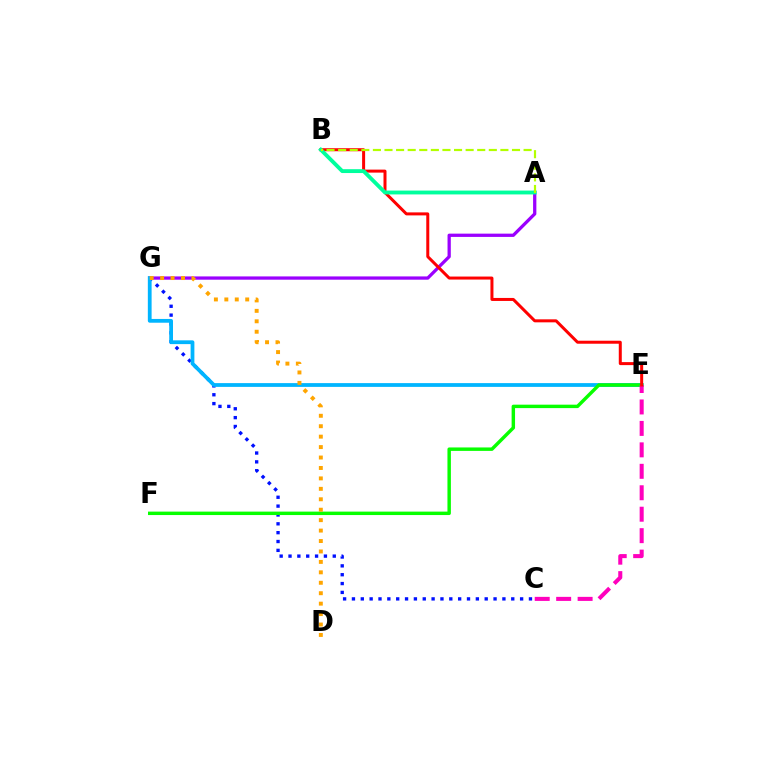{('A', 'G'): [{'color': '#9b00ff', 'line_style': 'solid', 'thickness': 2.36}], ('C', 'G'): [{'color': '#0010ff', 'line_style': 'dotted', 'thickness': 2.4}], ('E', 'G'): [{'color': '#00b5ff', 'line_style': 'solid', 'thickness': 2.71}], ('E', 'F'): [{'color': '#08ff00', 'line_style': 'solid', 'thickness': 2.47}], ('D', 'G'): [{'color': '#ffa500', 'line_style': 'dotted', 'thickness': 2.84}], ('C', 'E'): [{'color': '#ff00bd', 'line_style': 'dashed', 'thickness': 2.91}], ('B', 'E'): [{'color': '#ff0000', 'line_style': 'solid', 'thickness': 2.17}], ('A', 'B'): [{'color': '#00ff9d', 'line_style': 'solid', 'thickness': 2.78}, {'color': '#b3ff00', 'line_style': 'dashed', 'thickness': 1.57}]}